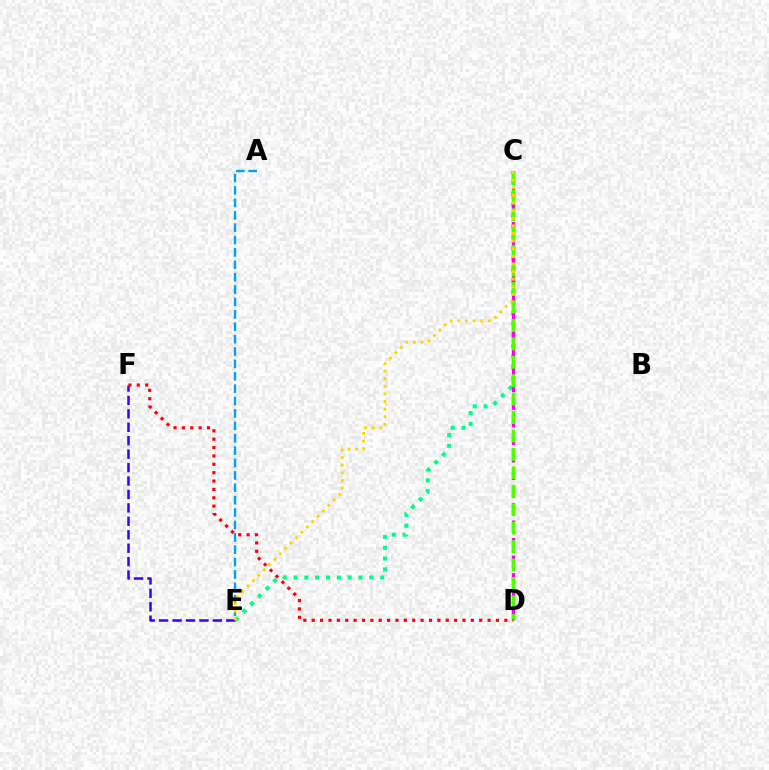{('C', 'E'): [{'color': '#00ff86', 'line_style': 'dotted', 'thickness': 2.95}, {'color': '#ffd500', 'line_style': 'dotted', 'thickness': 2.07}], ('E', 'F'): [{'color': '#3700ff', 'line_style': 'dashed', 'thickness': 1.82}], ('A', 'E'): [{'color': '#009eff', 'line_style': 'dashed', 'thickness': 1.68}], ('C', 'D'): [{'color': '#ff00ed', 'line_style': 'dashed', 'thickness': 2.38}, {'color': '#4fff00', 'line_style': 'dashed', 'thickness': 2.5}], ('D', 'F'): [{'color': '#ff0000', 'line_style': 'dotted', 'thickness': 2.28}]}